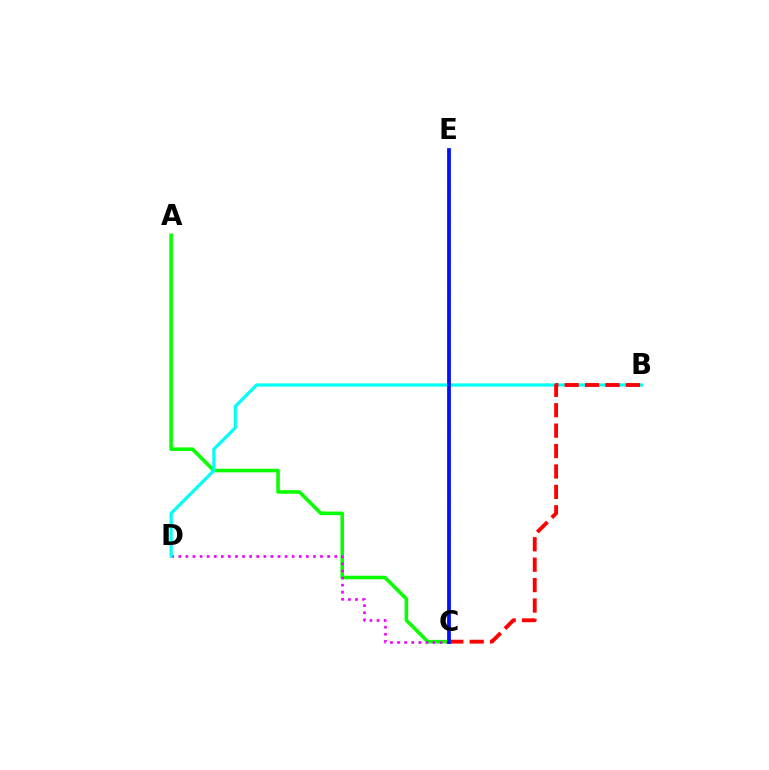{('A', 'C'): [{'color': '#08ff00', 'line_style': 'solid', 'thickness': 2.57}], ('C', 'D'): [{'color': '#ee00ff', 'line_style': 'dotted', 'thickness': 1.93}], ('B', 'D'): [{'color': '#00fff6', 'line_style': 'solid', 'thickness': 2.31}], ('B', 'C'): [{'color': '#ff0000', 'line_style': 'dashed', 'thickness': 2.77}], ('C', 'E'): [{'color': '#fcf500', 'line_style': 'dotted', 'thickness': 2.83}, {'color': '#0010ff', 'line_style': 'solid', 'thickness': 2.71}]}